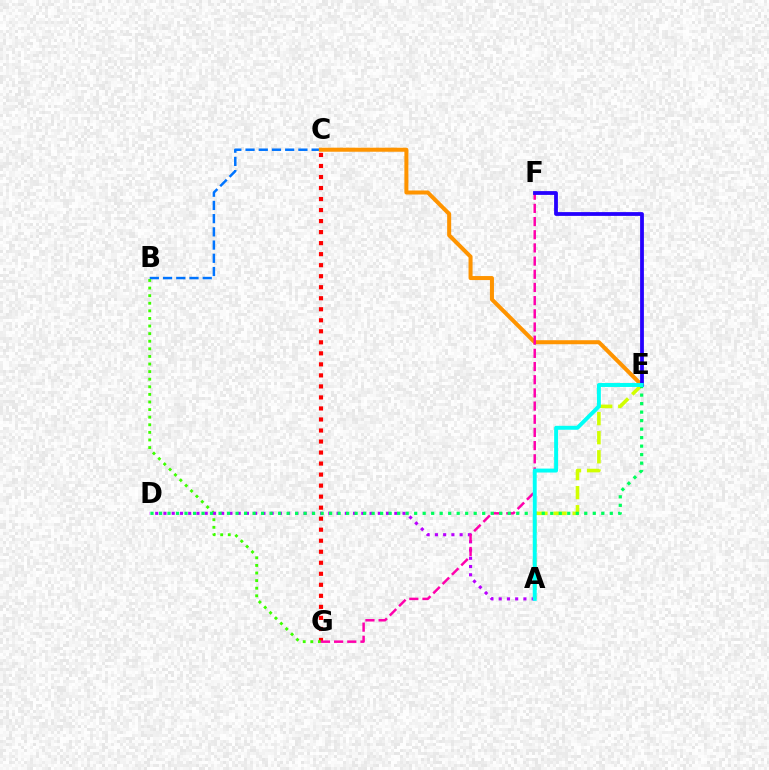{('B', 'C'): [{'color': '#0074ff', 'line_style': 'dashed', 'thickness': 1.8}], ('C', 'E'): [{'color': '#ff9400', 'line_style': 'solid', 'thickness': 2.9}], ('C', 'G'): [{'color': '#ff0000', 'line_style': 'dotted', 'thickness': 2.99}], ('B', 'G'): [{'color': '#3dff00', 'line_style': 'dotted', 'thickness': 2.06}], ('A', 'E'): [{'color': '#d1ff00', 'line_style': 'dashed', 'thickness': 2.59}, {'color': '#00fff6', 'line_style': 'solid', 'thickness': 2.83}], ('A', 'D'): [{'color': '#b900ff', 'line_style': 'dotted', 'thickness': 2.24}], ('F', 'G'): [{'color': '#ff00ac', 'line_style': 'dashed', 'thickness': 1.79}], ('D', 'E'): [{'color': '#00ff5c', 'line_style': 'dotted', 'thickness': 2.31}], ('E', 'F'): [{'color': '#2500ff', 'line_style': 'solid', 'thickness': 2.73}]}